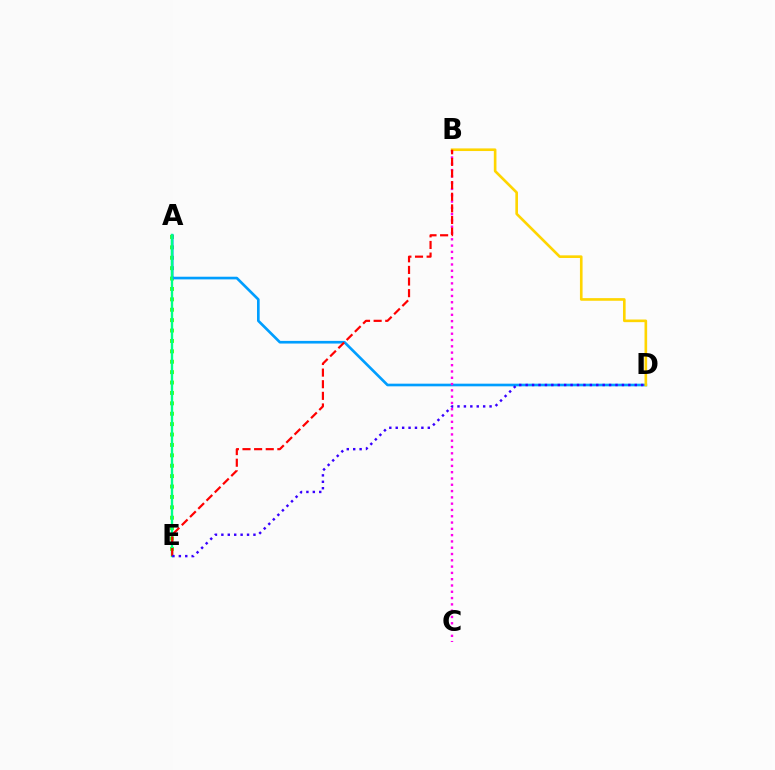{('A', 'E'): [{'color': '#4fff00', 'line_style': 'dotted', 'thickness': 2.83}, {'color': '#00ff86', 'line_style': 'solid', 'thickness': 1.69}], ('A', 'D'): [{'color': '#009eff', 'line_style': 'solid', 'thickness': 1.91}], ('B', 'C'): [{'color': '#ff00ed', 'line_style': 'dotted', 'thickness': 1.71}], ('B', 'D'): [{'color': '#ffd500', 'line_style': 'solid', 'thickness': 1.9}], ('B', 'E'): [{'color': '#ff0000', 'line_style': 'dashed', 'thickness': 1.58}], ('D', 'E'): [{'color': '#3700ff', 'line_style': 'dotted', 'thickness': 1.74}]}